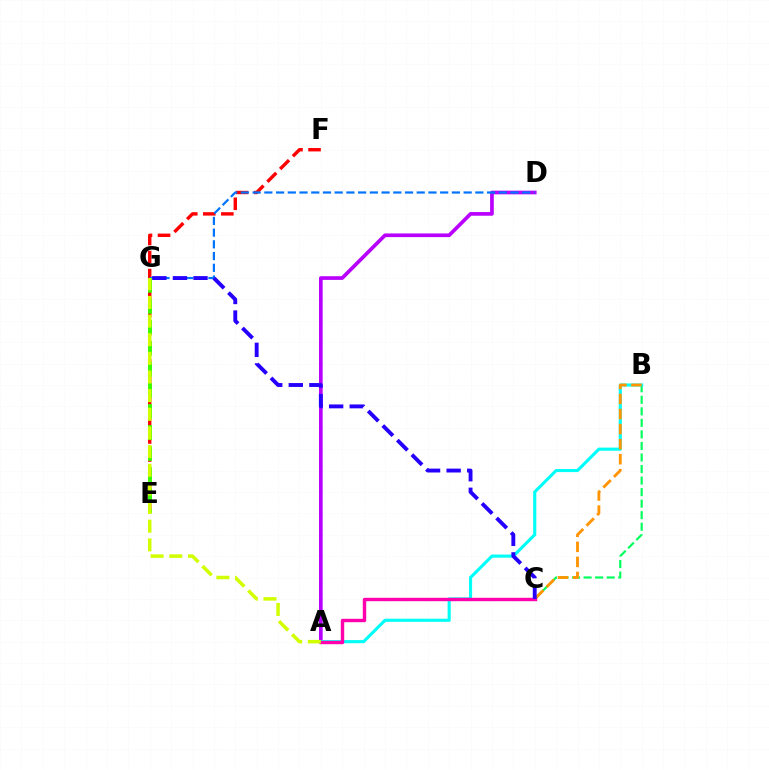{('E', 'F'): [{'color': '#ff0000', 'line_style': 'dashed', 'thickness': 2.45}], ('B', 'C'): [{'color': '#00ff5c', 'line_style': 'dashed', 'thickness': 1.57}, {'color': '#ff9400', 'line_style': 'dashed', 'thickness': 2.05}], ('A', 'D'): [{'color': '#b900ff', 'line_style': 'solid', 'thickness': 2.65}], ('A', 'B'): [{'color': '#00fff6', 'line_style': 'solid', 'thickness': 2.24}], ('D', 'G'): [{'color': '#0074ff', 'line_style': 'dashed', 'thickness': 1.59}], ('A', 'C'): [{'color': '#ff00ac', 'line_style': 'solid', 'thickness': 2.46}], ('E', 'G'): [{'color': '#3dff00', 'line_style': 'dashed', 'thickness': 2.86}], ('A', 'G'): [{'color': '#d1ff00', 'line_style': 'dashed', 'thickness': 2.53}], ('C', 'G'): [{'color': '#2500ff', 'line_style': 'dashed', 'thickness': 2.8}]}